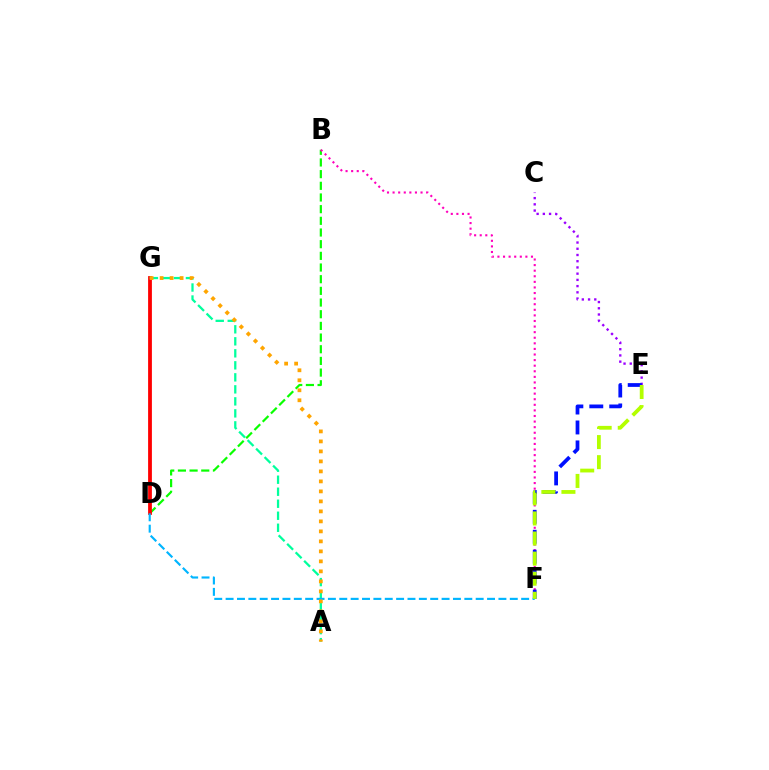{('C', 'E'): [{'color': '#9b00ff', 'line_style': 'dotted', 'thickness': 1.69}], ('B', 'D'): [{'color': '#08ff00', 'line_style': 'dashed', 'thickness': 1.59}], ('D', 'G'): [{'color': '#ff0000', 'line_style': 'solid', 'thickness': 2.73}], ('B', 'F'): [{'color': '#ff00bd', 'line_style': 'dotted', 'thickness': 1.52}], ('A', 'G'): [{'color': '#00ff9d', 'line_style': 'dashed', 'thickness': 1.63}, {'color': '#ffa500', 'line_style': 'dotted', 'thickness': 2.72}], ('E', 'F'): [{'color': '#0010ff', 'line_style': 'dashed', 'thickness': 2.71}, {'color': '#b3ff00', 'line_style': 'dashed', 'thickness': 2.73}], ('D', 'F'): [{'color': '#00b5ff', 'line_style': 'dashed', 'thickness': 1.54}]}